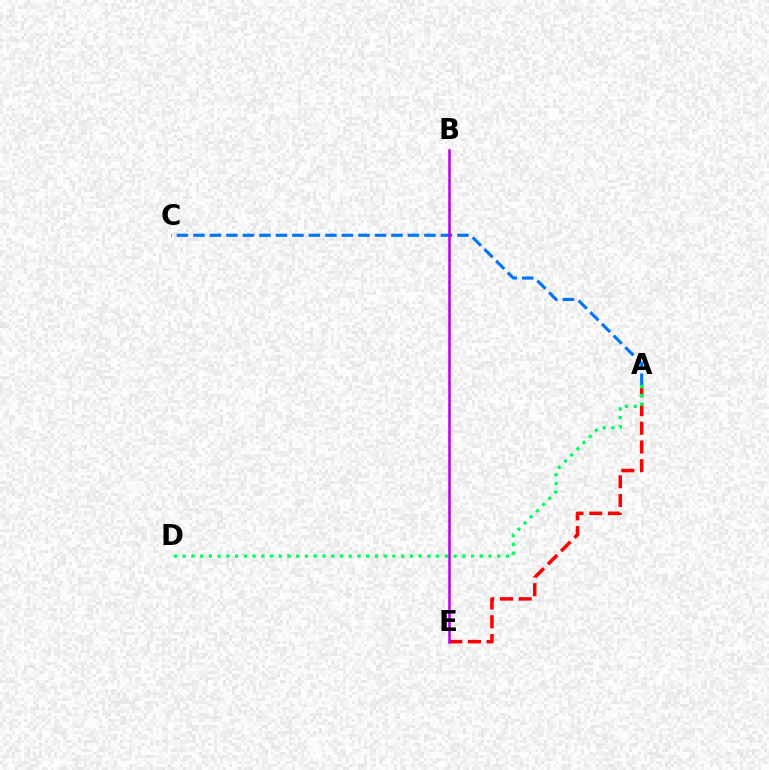{('A', 'C'): [{'color': '#0074ff', 'line_style': 'dashed', 'thickness': 2.24}], ('B', 'E'): [{'color': '#d1ff00', 'line_style': 'dotted', 'thickness': 1.96}, {'color': '#b900ff', 'line_style': 'solid', 'thickness': 1.83}], ('A', 'E'): [{'color': '#ff0000', 'line_style': 'dashed', 'thickness': 2.54}], ('A', 'D'): [{'color': '#00ff5c', 'line_style': 'dotted', 'thickness': 2.37}]}